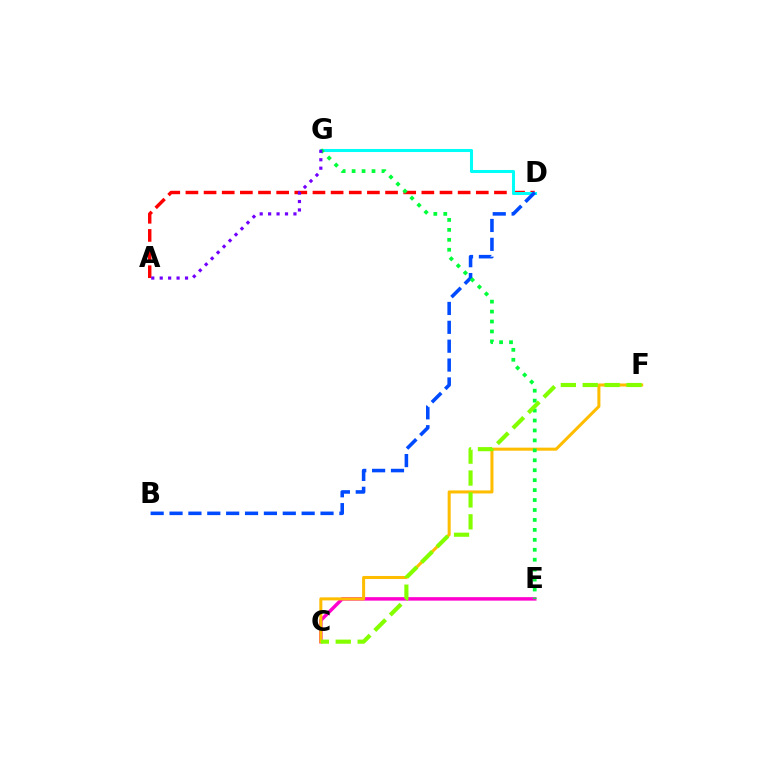{('A', 'D'): [{'color': '#ff0000', 'line_style': 'dashed', 'thickness': 2.47}], ('C', 'E'): [{'color': '#ff00cf', 'line_style': 'solid', 'thickness': 2.5}], ('D', 'G'): [{'color': '#00fff6', 'line_style': 'solid', 'thickness': 2.2}], ('B', 'D'): [{'color': '#004bff', 'line_style': 'dashed', 'thickness': 2.56}], ('C', 'F'): [{'color': '#ffbd00', 'line_style': 'solid', 'thickness': 2.19}, {'color': '#84ff00', 'line_style': 'dashed', 'thickness': 2.97}], ('E', 'G'): [{'color': '#00ff39', 'line_style': 'dotted', 'thickness': 2.7}], ('A', 'G'): [{'color': '#7200ff', 'line_style': 'dotted', 'thickness': 2.29}]}